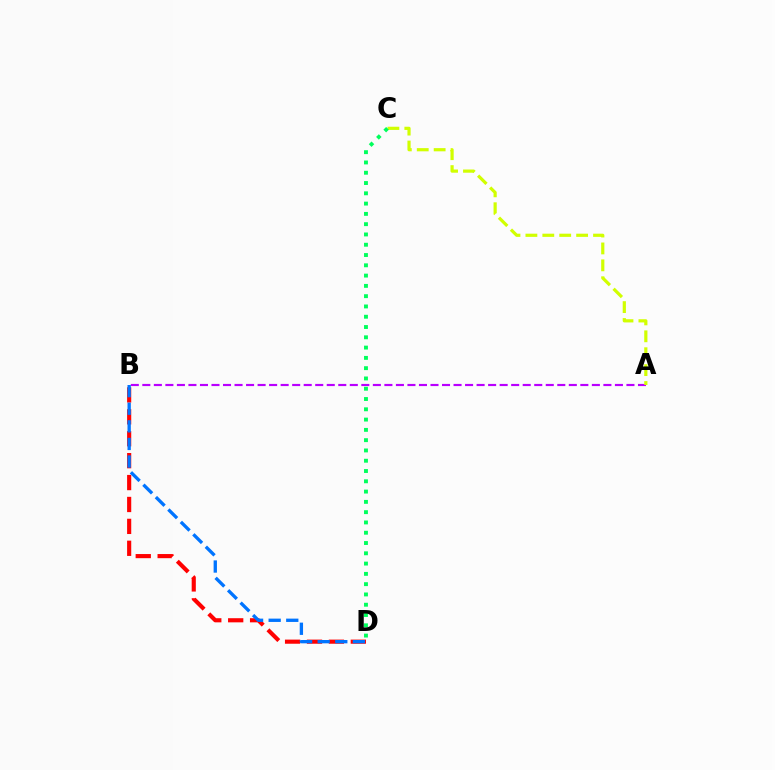{('A', 'B'): [{'color': '#b900ff', 'line_style': 'dashed', 'thickness': 1.57}], ('B', 'D'): [{'color': '#ff0000', 'line_style': 'dashed', 'thickness': 2.98}, {'color': '#0074ff', 'line_style': 'dashed', 'thickness': 2.39}], ('A', 'C'): [{'color': '#d1ff00', 'line_style': 'dashed', 'thickness': 2.3}], ('C', 'D'): [{'color': '#00ff5c', 'line_style': 'dotted', 'thickness': 2.79}]}